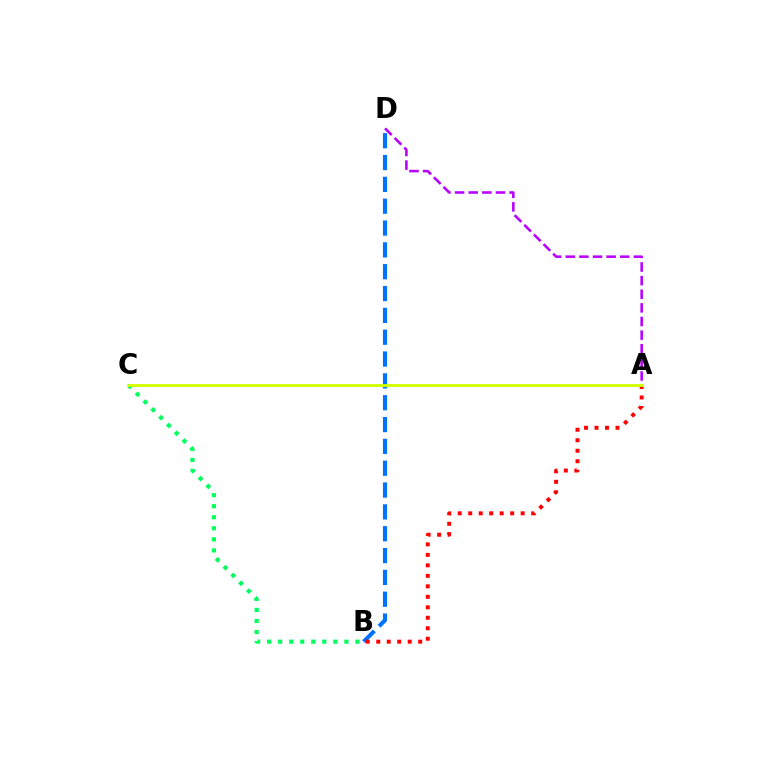{('B', 'C'): [{'color': '#00ff5c', 'line_style': 'dotted', 'thickness': 3.0}], ('A', 'D'): [{'color': '#b900ff', 'line_style': 'dashed', 'thickness': 1.85}], ('B', 'D'): [{'color': '#0074ff', 'line_style': 'dashed', 'thickness': 2.97}], ('A', 'B'): [{'color': '#ff0000', 'line_style': 'dotted', 'thickness': 2.85}], ('A', 'C'): [{'color': '#d1ff00', 'line_style': 'solid', 'thickness': 2.04}]}